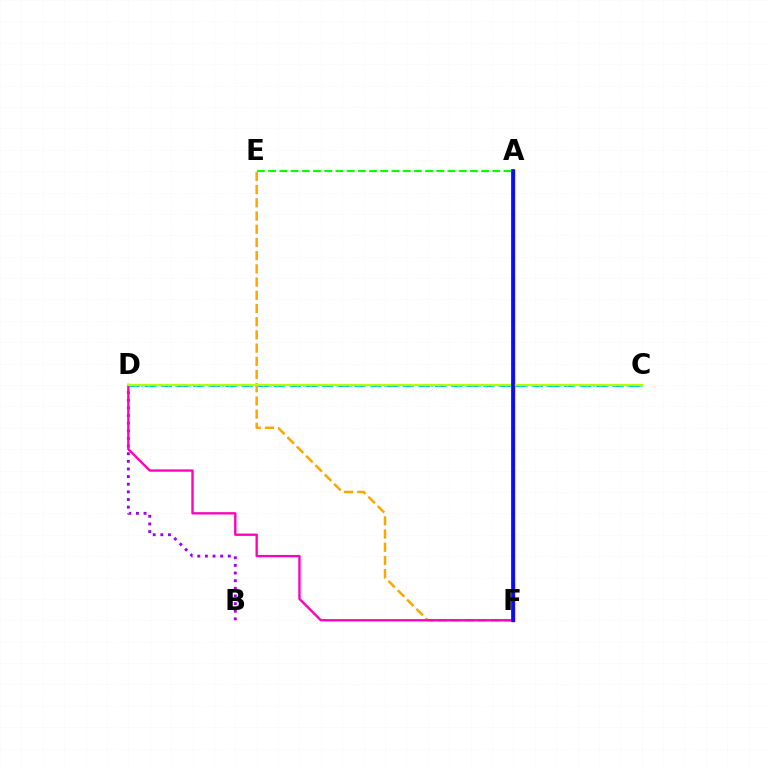{('C', 'D'): [{'color': '#00b5ff', 'line_style': 'dashed', 'thickness': 2.19}, {'color': '#00ff9d', 'line_style': 'dotted', 'thickness': 1.83}, {'color': '#b3ff00', 'line_style': 'solid', 'thickness': 1.57}], ('A', 'F'): [{'color': '#ff0000', 'line_style': 'solid', 'thickness': 2.49}, {'color': '#0010ff', 'line_style': 'solid', 'thickness': 2.66}], ('B', 'D'): [{'color': '#9b00ff', 'line_style': 'dotted', 'thickness': 2.07}], ('E', 'F'): [{'color': '#ffa500', 'line_style': 'dashed', 'thickness': 1.79}], ('A', 'E'): [{'color': '#08ff00', 'line_style': 'dashed', 'thickness': 1.52}], ('D', 'F'): [{'color': '#ff00bd', 'line_style': 'solid', 'thickness': 1.69}]}